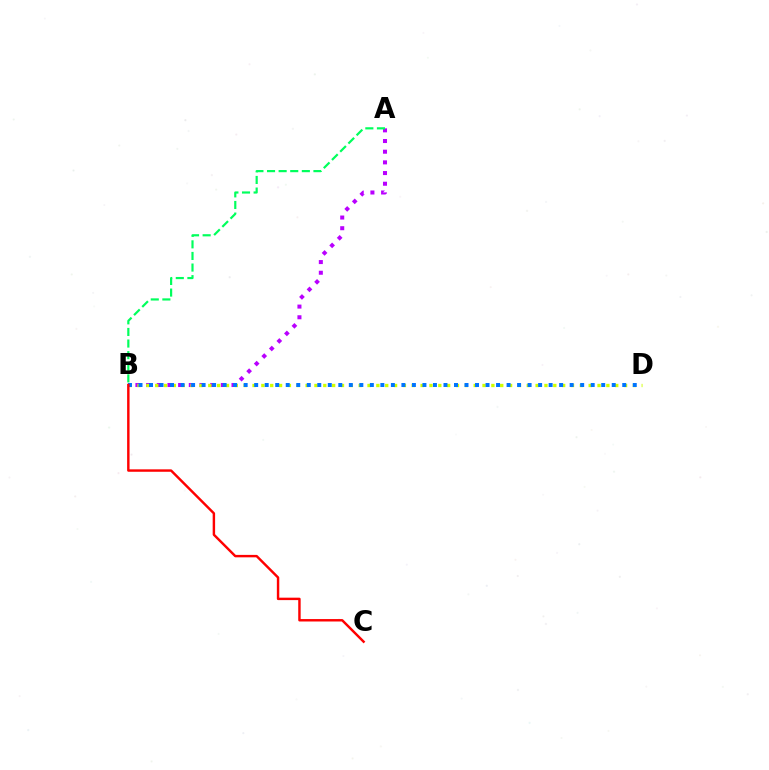{('A', 'B'): [{'color': '#b900ff', 'line_style': 'dotted', 'thickness': 2.9}, {'color': '#00ff5c', 'line_style': 'dashed', 'thickness': 1.58}], ('B', 'D'): [{'color': '#d1ff00', 'line_style': 'dotted', 'thickness': 2.4}, {'color': '#0074ff', 'line_style': 'dotted', 'thickness': 2.86}], ('B', 'C'): [{'color': '#ff0000', 'line_style': 'solid', 'thickness': 1.75}]}